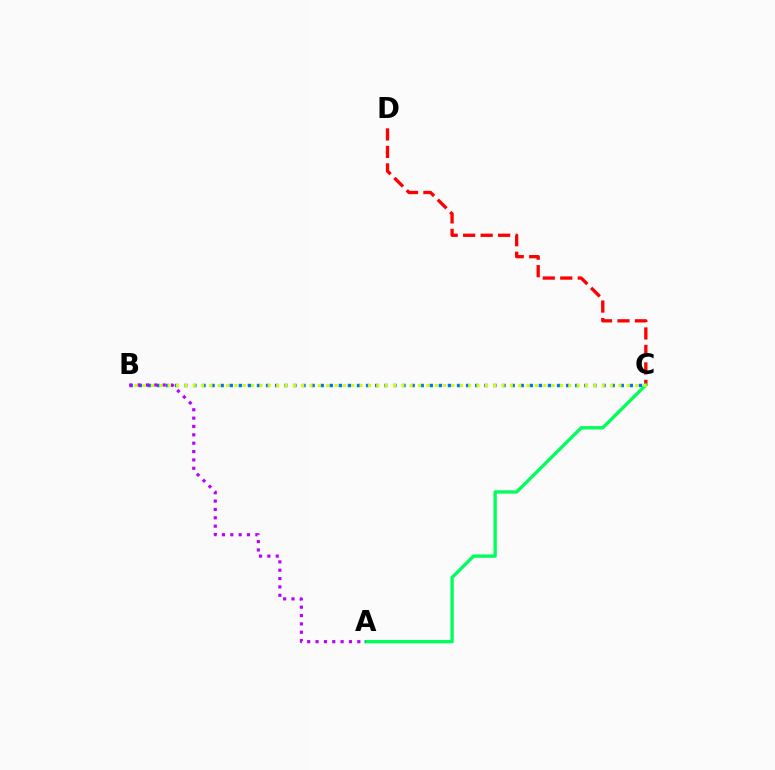{('B', 'C'): [{'color': '#0074ff', 'line_style': 'dotted', 'thickness': 2.47}, {'color': '#d1ff00', 'line_style': 'dotted', 'thickness': 2.27}], ('C', 'D'): [{'color': '#ff0000', 'line_style': 'dashed', 'thickness': 2.38}], ('A', 'C'): [{'color': '#00ff5c', 'line_style': 'solid', 'thickness': 2.41}], ('A', 'B'): [{'color': '#b900ff', 'line_style': 'dotted', 'thickness': 2.27}]}